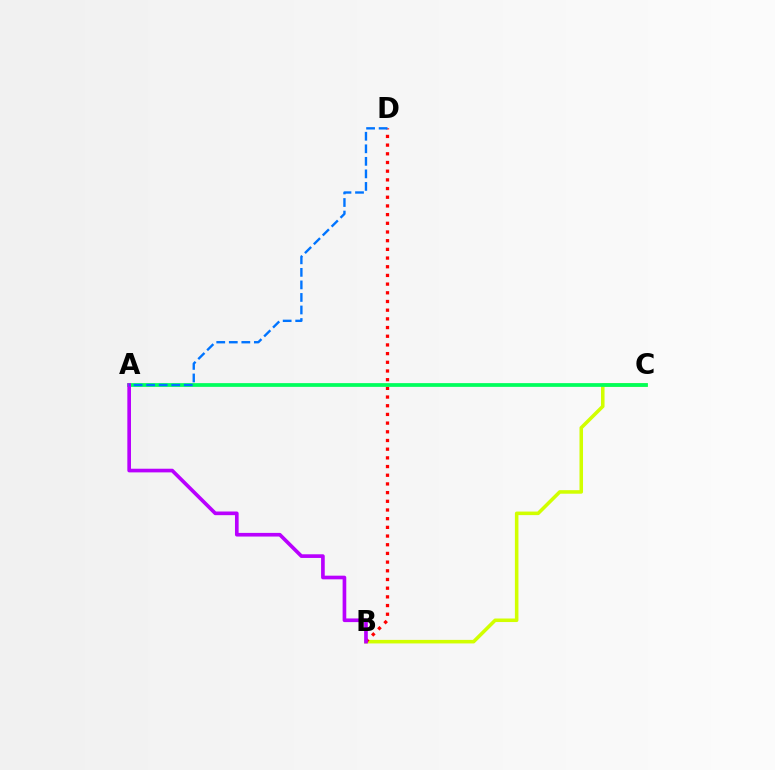{('B', 'C'): [{'color': '#d1ff00', 'line_style': 'solid', 'thickness': 2.55}], ('B', 'D'): [{'color': '#ff0000', 'line_style': 'dotted', 'thickness': 2.36}], ('A', 'C'): [{'color': '#00ff5c', 'line_style': 'solid', 'thickness': 2.69}], ('A', 'B'): [{'color': '#b900ff', 'line_style': 'solid', 'thickness': 2.63}], ('A', 'D'): [{'color': '#0074ff', 'line_style': 'dashed', 'thickness': 1.7}]}